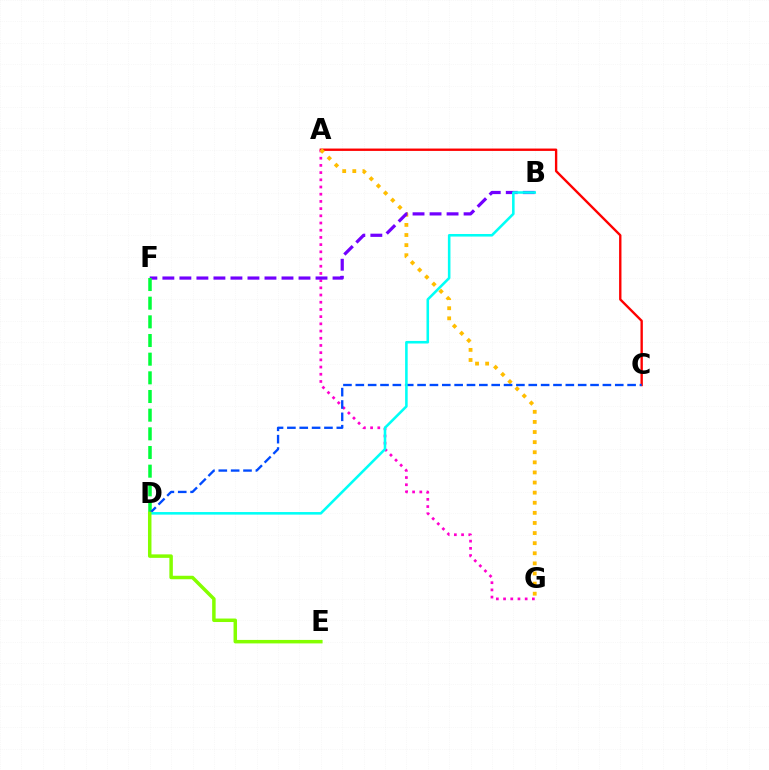{('A', 'C'): [{'color': '#ff0000', 'line_style': 'solid', 'thickness': 1.71}], ('A', 'G'): [{'color': '#ff00cf', 'line_style': 'dotted', 'thickness': 1.96}, {'color': '#ffbd00', 'line_style': 'dotted', 'thickness': 2.75}], ('B', 'F'): [{'color': '#7200ff', 'line_style': 'dashed', 'thickness': 2.31}], ('D', 'F'): [{'color': '#00ff39', 'line_style': 'dashed', 'thickness': 2.54}], ('C', 'D'): [{'color': '#004bff', 'line_style': 'dashed', 'thickness': 1.68}], ('B', 'D'): [{'color': '#00fff6', 'line_style': 'solid', 'thickness': 1.85}], ('D', 'E'): [{'color': '#84ff00', 'line_style': 'solid', 'thickness': 2.51}]}